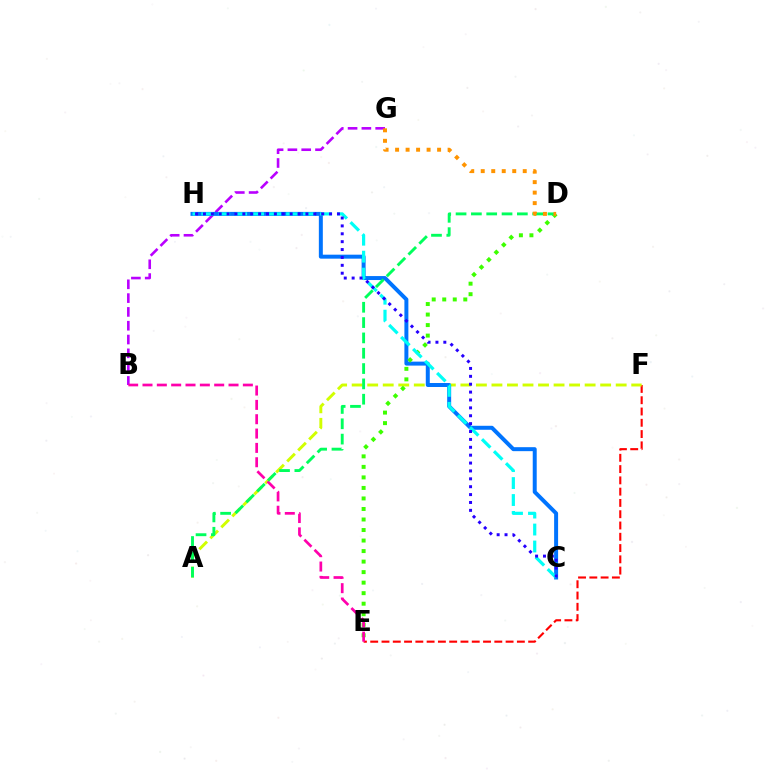{('E', 'F'): [{'color': '#ff0000', 'line_style': 'dashed', 'thickness': 1.53}], ('A', 'F'): [{'color': '#d1ff00', 'line_style': 'dashed', 'thickness': 2.11}], ('B', 'G'): [{'color': '#b900ff', 'line_style': 'dashed', 'thickness': 1.88}], ('C', 'H'): [{'color': '#0074ff', 'line_style': 'solid', 'thickness': 2.86}, {'color': '#00fff6', 'line_style': 'dashed', 'thickness': 2.3}, {'color': '#2500ff', 'line_style': 'dotted', 'thickness': 2.14}], ('D', 'E'): [{'color': '#3dff00', 'line_style': 'dotted', 'thickness': 2.86}], ('B', 'E'): [{'color': '#ff00ac', 'line_style': 'dashed', 'thickness': 1.95}], ('A', 'D'): [{'color': '#00ff5c', 'line_style': 'dashed', 'thickness': 2.08}], ('D', 'G'): [{'color': '#ff9400', 'line_style': 'dotted', 'thickness': 2.85}]}